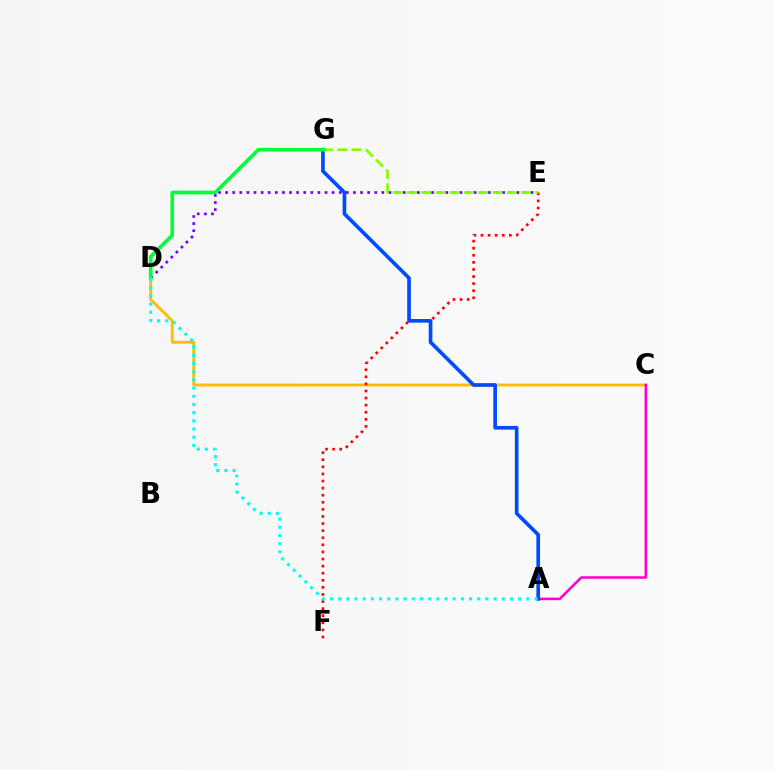{('C', 'D'): [{'color': '#ffbd00', 'line_style': 'solid', 'thickness': 2.08}], ('D', 'E'): [{'color': '#7200ff', 'line_style': 'dotted', 'thickness': 1.93}], ('E', 'F'): [{'color': '#ff0000', 'line_style': 'dotted', 'thickness': 1.93}], ('A', 'C'): [{'color': '#ff00cf', 'line_style': 'solid', 'thickness': 1.84}], ('A', 'G'): [{'color': '#004bff', 'line_style': 'solid', 'thickness': 2.64}], ('E', 'G'): [{'color': '#84ff00', 'line_style': 'dashed', 'thickness': 1.94}], ('D', 'G'): [{'color': '#00ff39', 'line_style': 'solid', 'thickness': 2.62}], ('A', 'D'): [{'color': '#00fff6', 'line_style': 'dotted', 'thickness': 2.22}]}